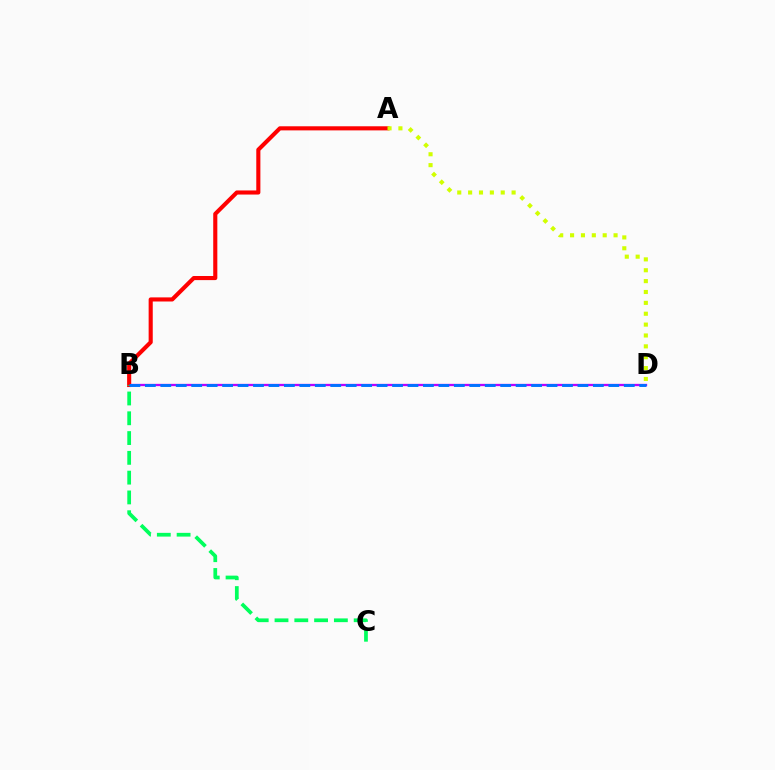{('B', 'D'): [{'color': '#b900ff', 'line_style': 'solid', 'thickness': 1.66}, {'color': '#0074ff', 'line_style': 'dashed', 'thickness': 2.1}], ('A', 'B'): [{'color': '#ff0000', 'line_style': 'solid', 'thickness': 2.95}], ('A', 'D'): [{'color': '#d1ff00', 'line_style': 'dotted', 'thickness': 2.95}], ('B', 'C'): [{'color': '#00ff5c', 'line_style': 'dashed', 'thickness': 2.69}]}